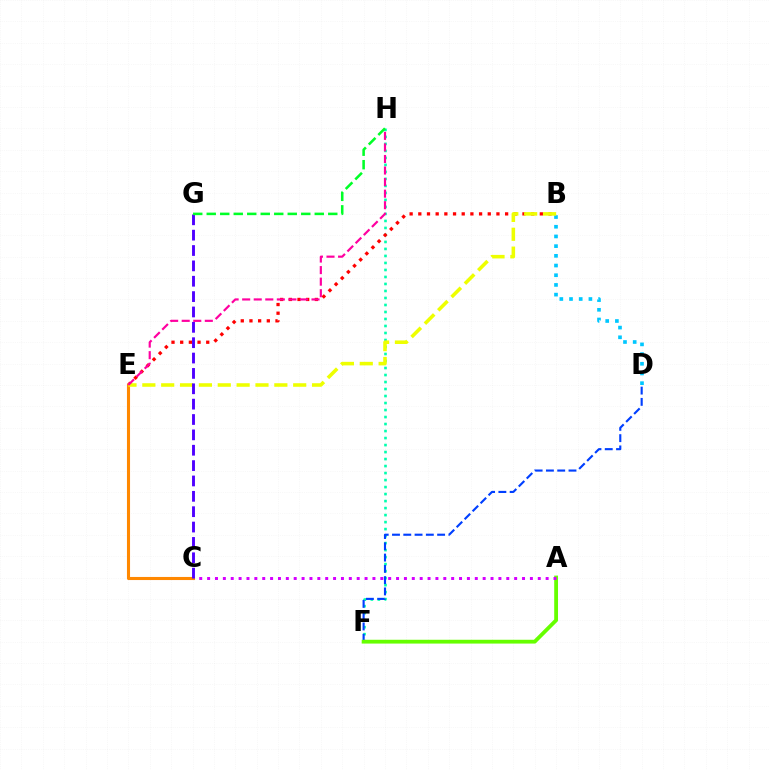{('F', 'H'): [{'color': '#00ffaf', 'line_style': 'dotted', 'thickness': 1.9}], ('D', 'F'): [{'color': '#003fff', 'line_style': 'dashed', 'thickness': 1.53}], ('A', 'F'): [{'color': '#66ff00', 'line_style': 'solid', 'thickness': 2.74}], ('B', 'E'): [{'color': '#ff0000', 'line_style': 'dotted', 'thickness': 2.36}, {'color': '#eeff00', 'line_style': 'dashed', 'thickness': 2.56}], ('A', 'C'): [{'color': '#d600ff', 'line_style': 'dotted', 'thickness': 2.14}], ('B', 'D'): [{'color': '#00c7ff', 'line_style': 'dotted', 'thickness': 2.63}], ('C', 'E'): [{'color': '#ff8800', 'line_style': 'solid', 'thickness': 2.22}], ('C', 'G'): [{'color': '#4f00ff', 'line_style': 'dashed', 'thickness': 2.09}], ('E', 'H'): [{'color': '#ff00a0', 'line_style': 'dashed', 'thickness': 1.57}], ('G', 'H'): [{'color': '#00ff27', 'line_style': 'dashed', 'thickness': 1.83}]}